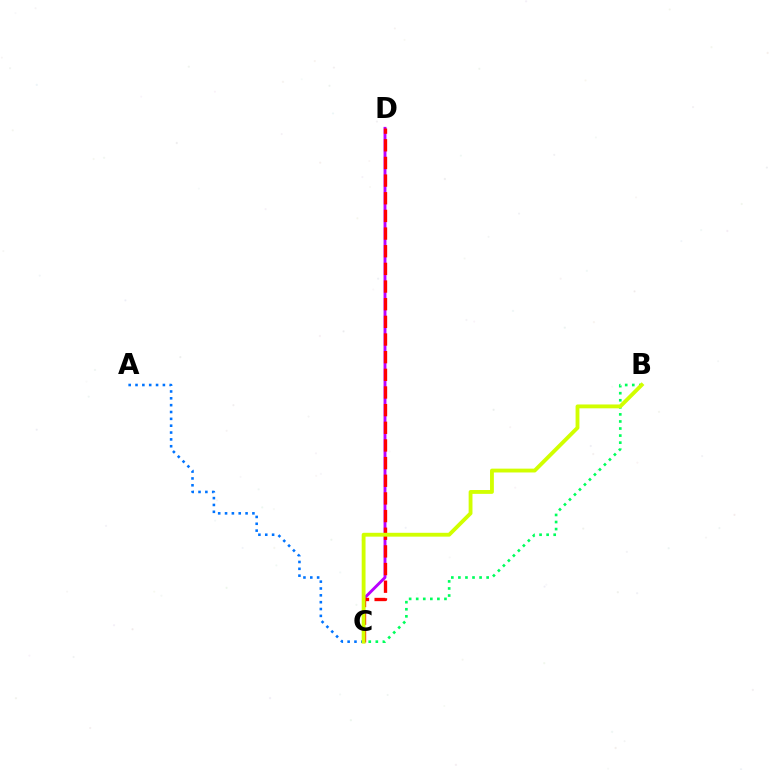{('A', 'C'): [{'color': '#0074ff', 'line_style': 'dotted', 'thickness': 1.86}], ('C', 'D'): [{'color': '#b900ff', 'line_style': 'solid', 'thickness': 2.08}, {'color': '#ff0000', 'line_style': 'dashed', 'thickness': 2.4}], ('B', 'C'): [{'color': '#00ff5c', 'line_style': 'dotted', 'thickness': 1.92}, {'color': '#d1ff00', 'line_style': 'solid', 'thickness': 2.77}]}